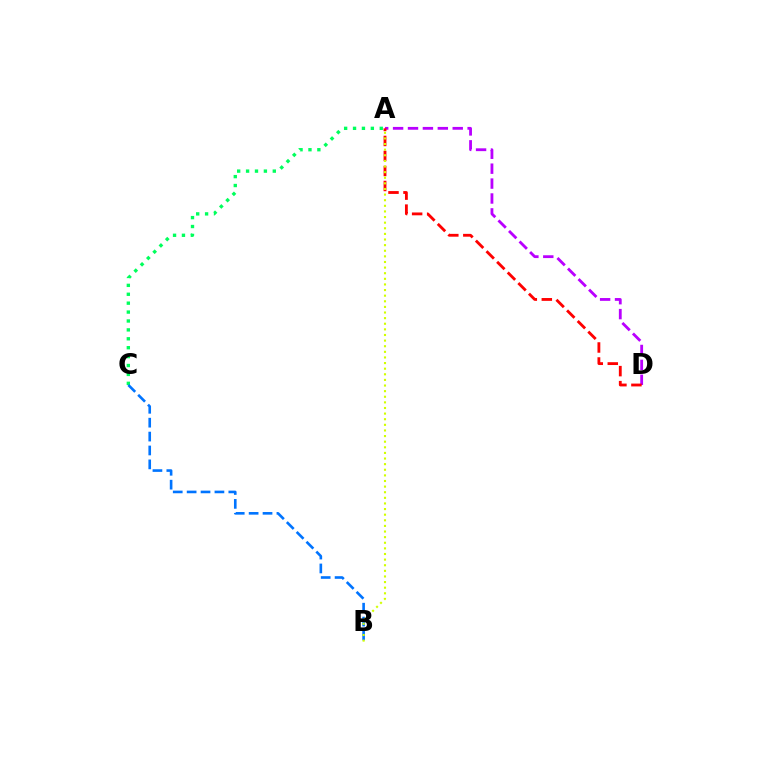{('A', 'D'): [{'color': '#b900ff', 'line_style': 'dashed', 'thickness': 2.03}, {'color': '#ff0000', 'line_style': 'dashed', 'thickness': 2.04}], ('A', 'C'): [{'color': '#00ff5c', 'line_style': 'dotted', 'thickness': 2.42}], ('B', 'C'): [{'color': '#0074ff', 'line_style': 'dashed', 'thickness': 1.89}], ('A', 'B'): [{'color': '#d1ff00', 'line_style': 'dotted', 'thickness': 1.53}]}